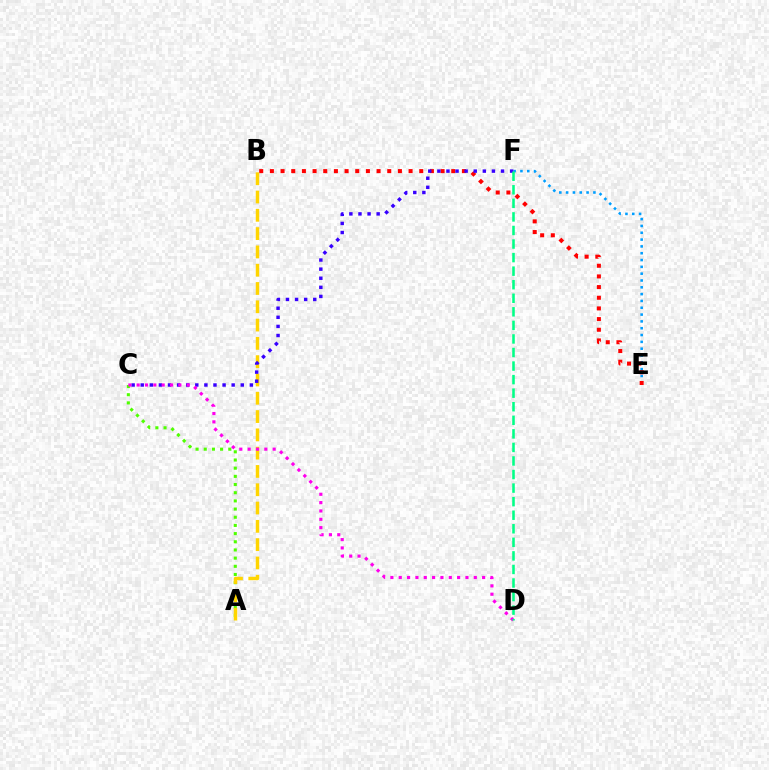{('E', 'F'): [{'color': '#009eff', 'line_style': 'dotted', 'thickness': 1.85}], ('A', 'C'): [{'color': '#4fff00', 'line_style': 'dotted', 'thickness': 2.22}], ('B', 'E'): [{'color': '#ff0000', 'line_style': 'dotted', 'thickness': 2.9}], ('A', 'B'): [{'color': '#ffd500', 'line_style': 'dashed', 'thickness': 2.49}], ('C', 'F'): [{'color': '#3700ff', 'line_style': 'dotted', 'thickness': 2.47}], ('C', 'D'): [{'color': '#ff00ed', 'line_style': 'dotted', 'thickness': 2.27}], ('D', 'F'): [{'color': '#00ff86', 'line_style': 'dashed', 'thickness': 1.84}]}